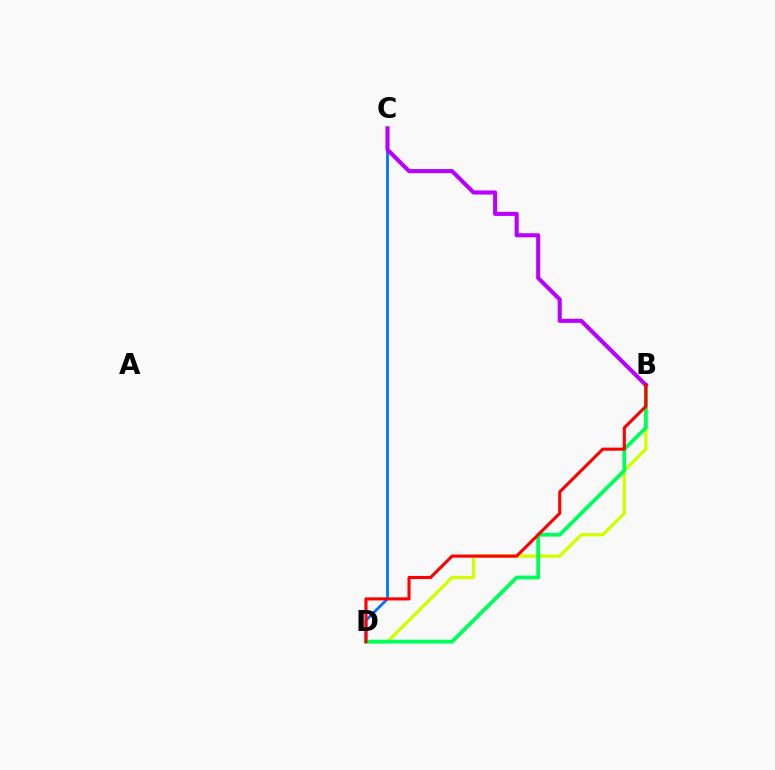{('B', 'D'): [{'color': '#d1ff00', 'line_style': 'solid', 'thickness': 2.38}, {'color': '#00ff5c', 'line_style': 'solid', 'thickness': 2.76}, {'color': '#ff0000', 'line_style': 'solid', 'thickness': 2.23}], ('C', 'D'): [{'color': '#0074ff', 'line_style': 'solid', 'thickness': 2.01}], ('B', 'C'): [{'color': '#b900ff', 'line_style': 'solid', 'thickness': 2.95}]}